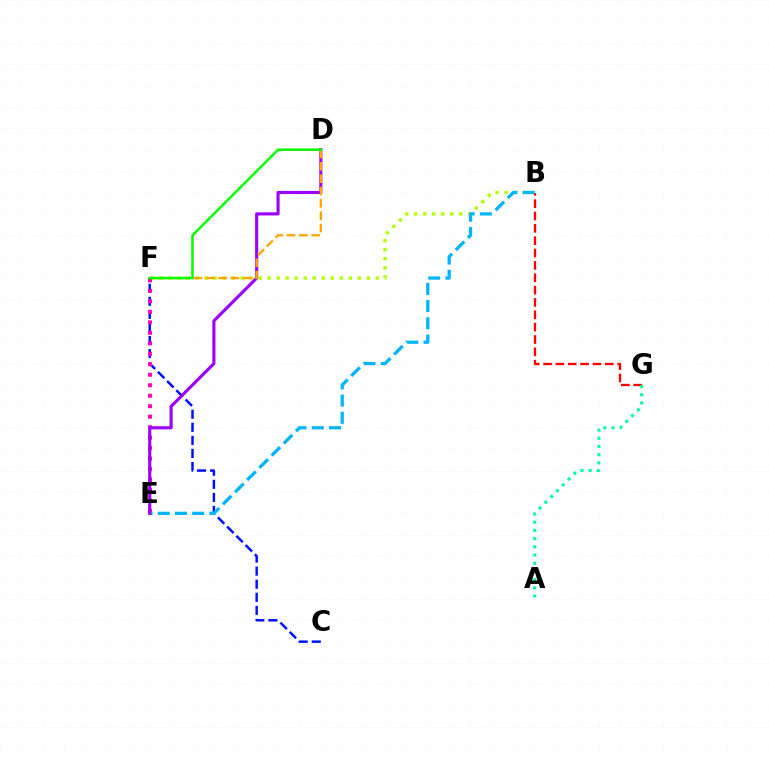{('B', 'F'): [{'color': '#b3ff00', 'line_style': 'dotted', 'thickness': 2.45}], ('C', 'F'): [{'color': '#0010ff', 'line_style': 'dashed', 'thickness': 1.78}], ('B', 'G'): [{'color': '#ff0000', 'line_style': 'dashed', 'thickness': 1.68}], ('E', 'F'): [{'color': '#ff00bd', 'line_style': 'dotted', 'thickness': 2.85}], ('B', 'E'): [{'color': '#00b5ff', 'line_style': 'dashed', 'thickness': 2.34}], ('D', 'E'): [{'color': '#9b00ff', 'line_style': 'solid', 'thickness': 2.25}], ('D', 'F'): [{'color': '#ffa500', 'line_style': 'dashed', 'thickness': 1.68}, {'color': '#08ff00', 'line_style': 'solid', 'thickness': 1.82}], ('A', 'G'): [{'color': '#00ff9d', 'line_style': 'dotted', 'thickness': 2.23}]}